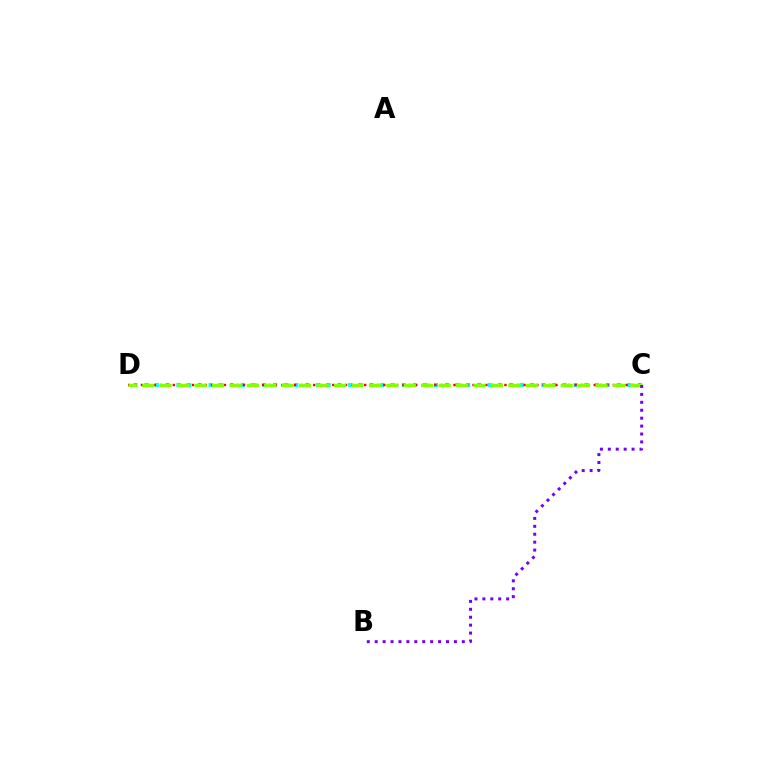{('C', 'D'): [{'color': '#00fff6', 'line_style': 'dotted', 'thickness': 2.92}, {'color': '#ff0000', 'line_style': 'dotted', 'thickness': 1.73}, {'color': '#84ff00', 'line_style': 'dashed', 'thickness': 2.37}], ('B', 'C'): [{'color': '#7200ff', 'line_style': 'dotted', 'thickness': 2.15}]}